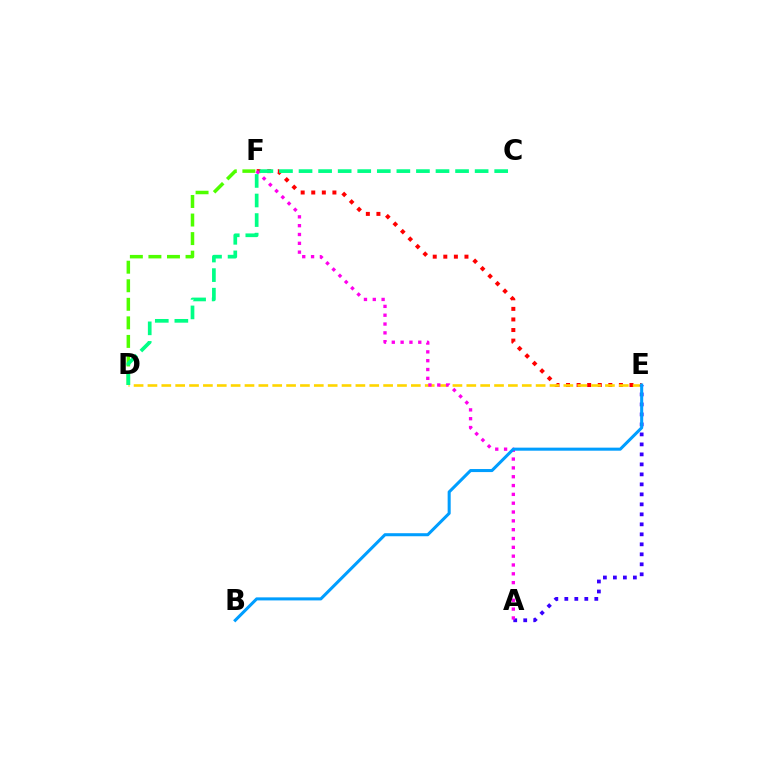{('E', 'F'): [{'color': '#ff0000', 'line_style': 'dotted', 'thickness': 2.87}], ('D', 'E'): [{'color': '#ffd500', 'line_style': 'dashed', 'thickness': 1.88}], ('D', 'F'): [{'color': '#4fff00', 'line_style': 'dashed', 'thickness': 2.52}], ('A', 'E'): [{'color': '#3700ff', 'line_style': 'dotted', 'thickness': 2.72}], ('A', 'F'): [{'color': '#ff00ed', 'line_style': 'dotted', 'thickness': 2.4}], ('B', 'E'): [{'color': '#009eff', 'line_style': 'solid', 'thickness': 2.19}], ('C', 'D'): [{'color': '#00ff86', 'line_style': 'dashed', 'thickness': 2.66}]}